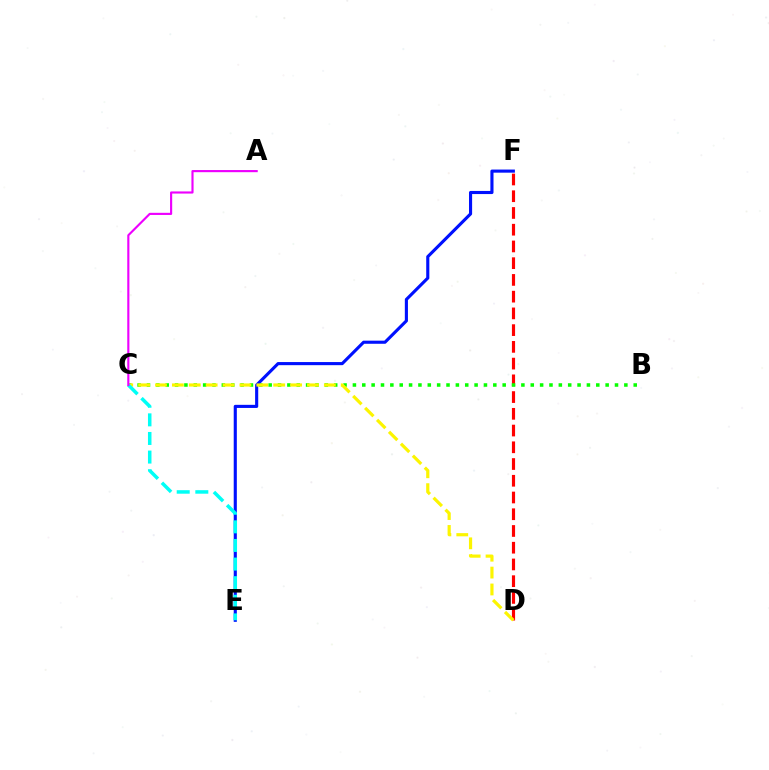{('D', 'F'): [{'color': '#ff0000', 'line_style': 'dashed', 'thickness': 2.27}], ('B', 'C'): [{'color': '#08ff00', 'line_style': 'dotted', 'thickness': 2.54}], ('E', 'F'): [{'color': '#0010ff', 'line_style': 'solid', 'thickness': 2.24}], ('C', 'D'): [{'color': '#fcf500', 'line_style': 'dashed', 'thickness': 2.29}], ('C', 'E'): [{'color': '#00fff6', 'line_style': 'dashed', 'thickness': 2.53}], ('A', 'C'): [{'color': '#ee00ff', 'line_style': 'solid', 'thickness': 1.54}]}